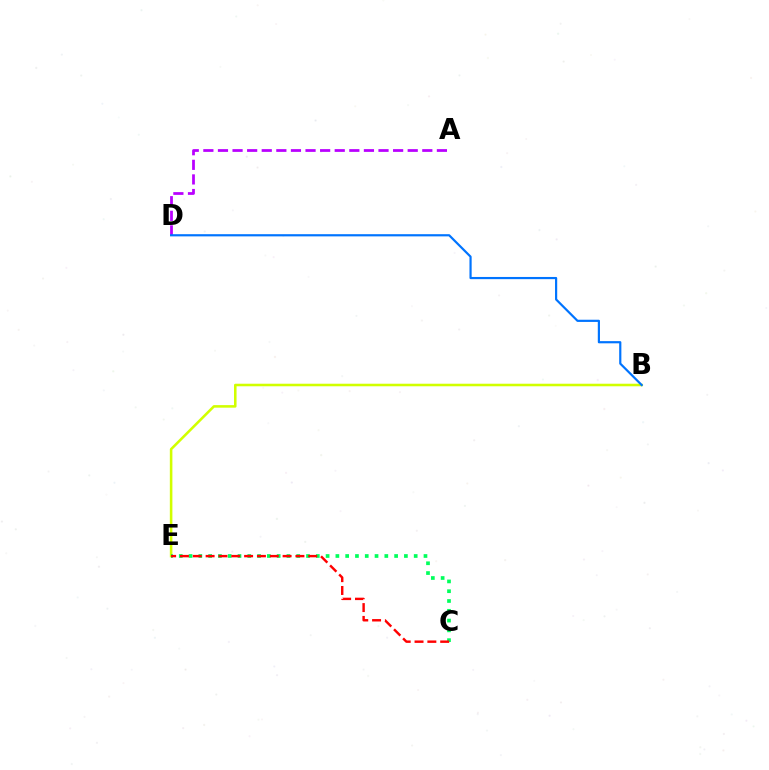{('A', 'D'): [{'color': '#b900ff', 'line_style': 'dashed', 'thickness': 1.98}], ('B', 'E'): [{'color': '#d1ff00', 'line_style': 'solid', 'thickness': 1.84}], ('C', 'E'): [{'color': '#00ff5c', 'line_style': 'dotted', 'thickness': 2.66}, {'color': '#ff0000', 'line_style': 'dashed', 'thickness': 1.74}], ('B', 'D'): [{'color': '#0074ff', 'line_style': 'solid', 'thickness': 1.58}]}